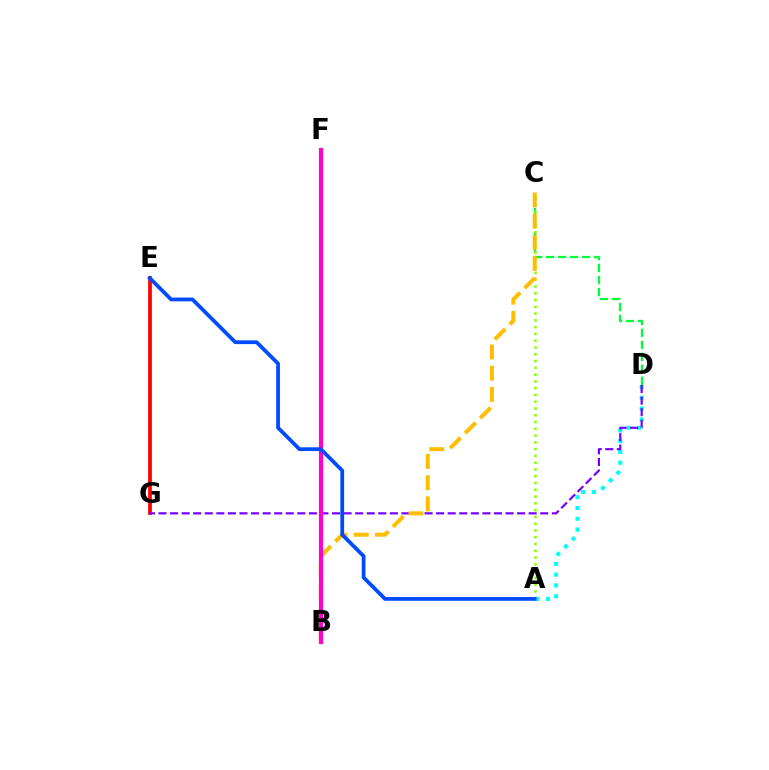{('E', 'G'): [{'color': '#ff0000', 'line_style': 'solid', 'thickness': 2.66}], ('C', 'D'): [{'color': '#00ff39', 'line_style': 'dashed', 'thickness': 1.63}], ('A', 'D'): [{'color': '#00fff6', 'line_style': 'dotted', 'thickness': 2.93}], ('A', 'C'): [{'color': '#84ff00', 'line_style': 'dotted', 'thickness': 1.84}], ('D', 'G'): [{'color': '#7200ff', 'line_style': 'dashed', 'thickness': 1.57}], ('B', 'C'): [{'color': '#ffbd00', 'line_style': 'dashed', 'thickness': 2.88}], ('B', 'F'): [{'color': '#ff00cf', 'line_style': 'solid', 'thickness': 3.0}], ('A', 'E'): [{'color': '#004bff', 'line_style': 'solid', 'thickness': 2.71}]}